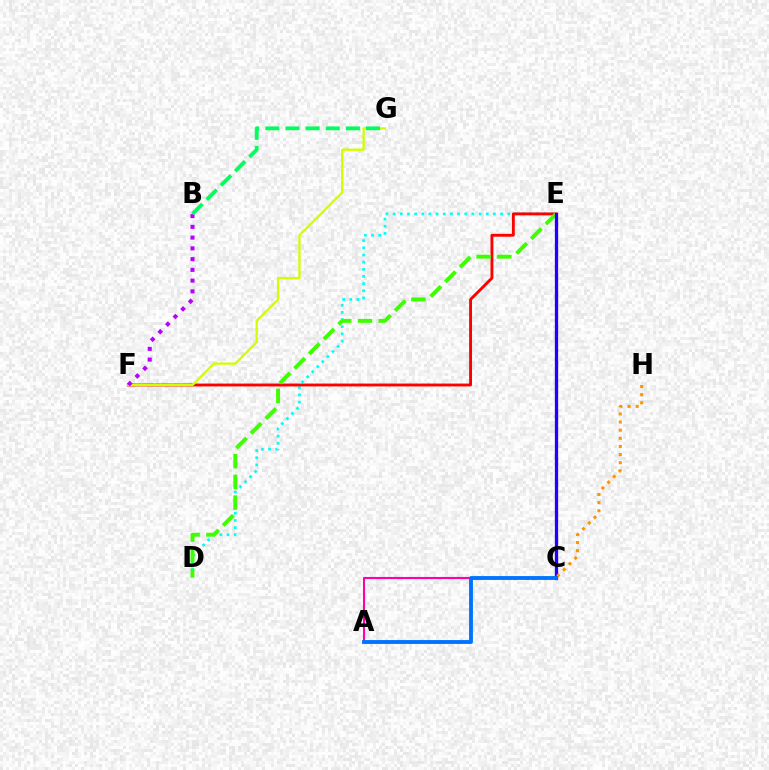{('D', 'E'): [{'color': '#00fff6', 'line_style': 'dotted', 'thickness': 1.95}, {'color': '#3dff00', 'line_style': 'dashed', 'thickness': 2.82}], ('E', 'F'): [{'color': '#ff0000', 'line_style': 'solid', 'thickness': 2.07}], ('A', 'C'): [{'color': '#ff00ac', 'line_style': 'solid', 'thickness': 1.52}, {'color': '#0074ff', 'line_style': 'solid', 'thickness': 2.78}], ('F', 'G'): [{'color': '#d1ff00', 'line_style': 'solid', 'thickness': 1.66}], ('B', 'F'): [{'color': '#b900ff', 'line_style': 'dotted', 'thickness': 2.92}], ('C', 'E'): [{'color': '#2500ff', 'line_style': 'solid', 'thickness': 2.37}], ('C', 'H'): [{'color': '#ff9400', 'line_style': 'dotted', 'thickness': 2.21}], ('B', 'G'): [{'color': '#00ff5c', 'line_style': 'dashed', 'thickness': 2.73}]}